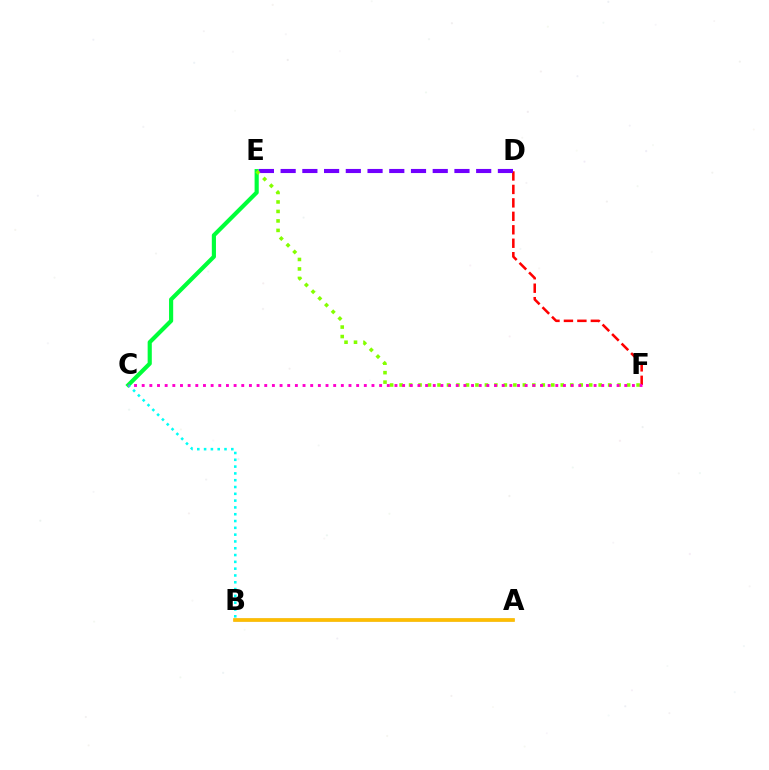{('A', 'B'): [{'color': '#004bff', 'line_style': 'solid', 'thickness': 1.7}, {'color': '#ffbd00', 'line_style': 'solid', 'thickness': 2.65}], ('D', 'F'): [{'color': '#ff0000', 'line_style': 'dashed', 'thickness': 1.83}], ('C', 'E'): [{'color': '#00ff39', 'line_style': 'solid', 'thickness': 2.98}], ('B', 'C'): [{'color': '#00fff6', 'line_style': 'dotted', 'thickness': 1.85}], ('D', 'E'): [{'color': '#7200ff', 'line_style': 'dashed', 'thickness': 2.95}], ('E', 'F'): [{'color': '#84ff00', 'line_style': 'dotted', 'thickness': 2.58}], ('C', 'F'): [{'color': '#ff00cf', 'line_style': 'dotted', 'thickness': 2.08}]}